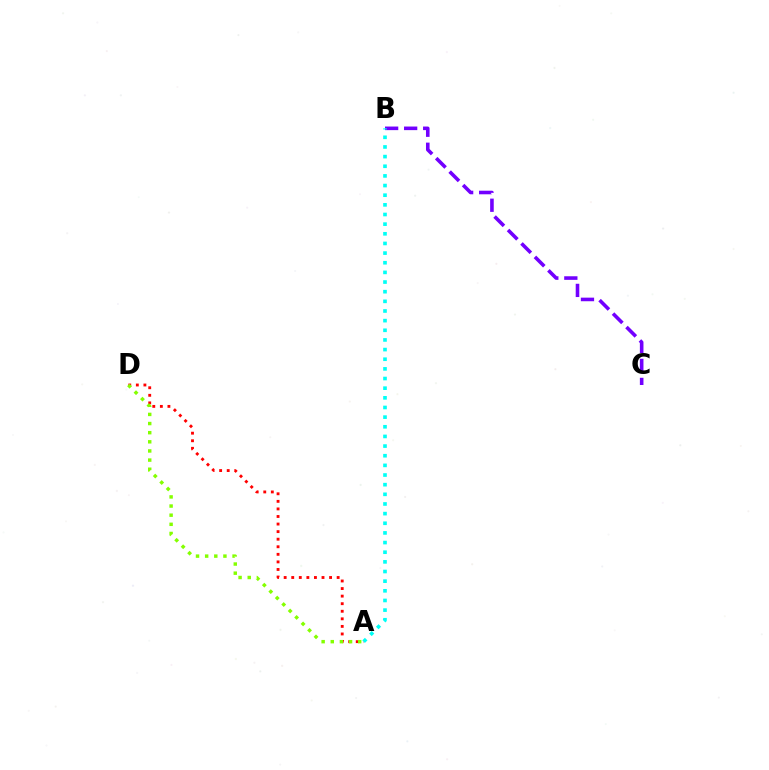{('A', 'D'): [{'color': '#ff0000', 'line_style': 'dotted', 'thickness': 2.06}, {'color': '#84ff00', 'line_style': 'dotted', 'thickness': 2.48}], ('B', 'C'): [{'color': '#7200ff', 'line_style': 'dashed', 'thickness': 2.58}], ('A', 'B'): [{'color': '#00fff6', 'line_style': 'dotted', 'thickness': 2.62}]}